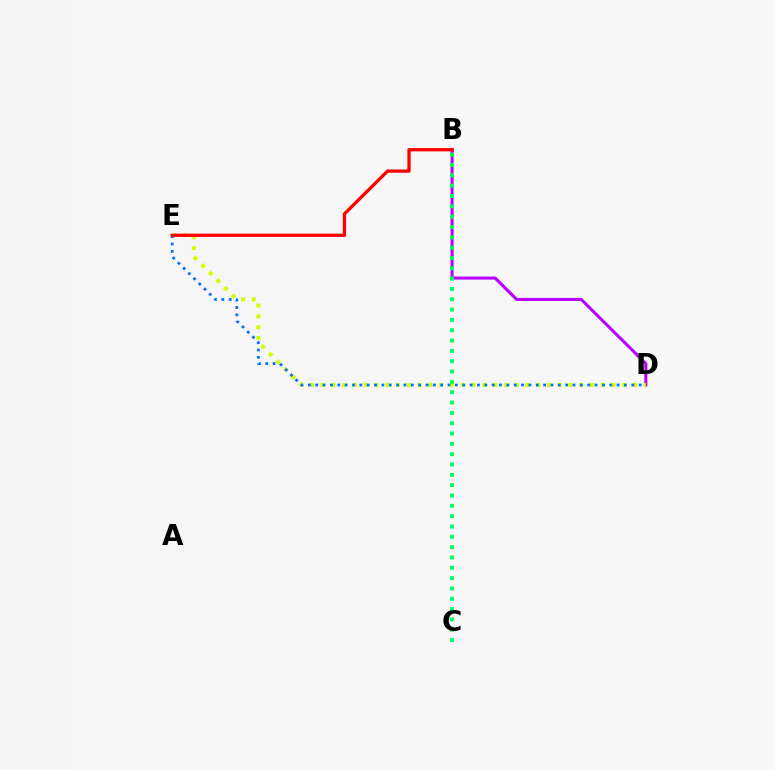{('B', 'D'): [{'color': '#b900ff', 'line_style': 'solid', 'thickness': 2.2}], ('D', 'E'): [{'color': '#d1ff00', 'line_style': 'dotted', 'thickness': 2.93}, {'color': '#0074ff', 'line_style': 'dotted', 'thickness': 2.0}], ('B', 'E'): [{'color': '#ff0000', 'line_style': 'solid', 'thickness': 2.36}], ('B', 'C'): [{'color': '#00ff5c', 'line_style': 'dotted', 'thickness': 2.81}]}